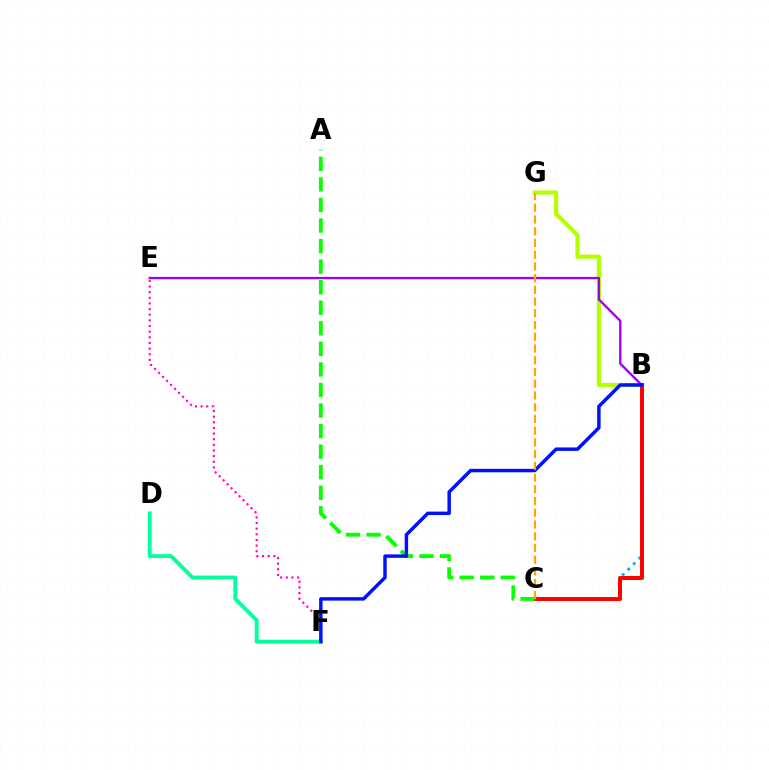{('B', 'G'): [{'color': '#b3ff00', 'line_style': 'solid', 'thickness': 2.99}], ('B', 'E'): [{'color': '#9b00ff', 'line_style': 'solid', 'thickness': 1.67}], ('D', 'F'): [{'color': '#00ff9d', 'line_style': 'solid', 'thickness': 2.77}], ('E', 'F'): [{'color': '#ff00bd', 'line_style': 'dotted', 'thickness': 1.53}], ('B', 'C'): [{'color': '#00b5ff', 'line_style': 'dotted', 'thickness': 2.13}, {'color': '#ff0000', 'line_style': 'solid', 'thickness': 2.86}], ('A', 'C'): [{'color': '#08ff00', 'line_style': 'dashed', 'thickness': 2.79}], ('B', 'F'): [{'color': '#0010ff', 'line_style': 'solid', 'thickness': 2.49}], ('C', 'G'): [{'color': '#ffa500', 'line_style': 'dashed', 'thickness': 1.59}]}